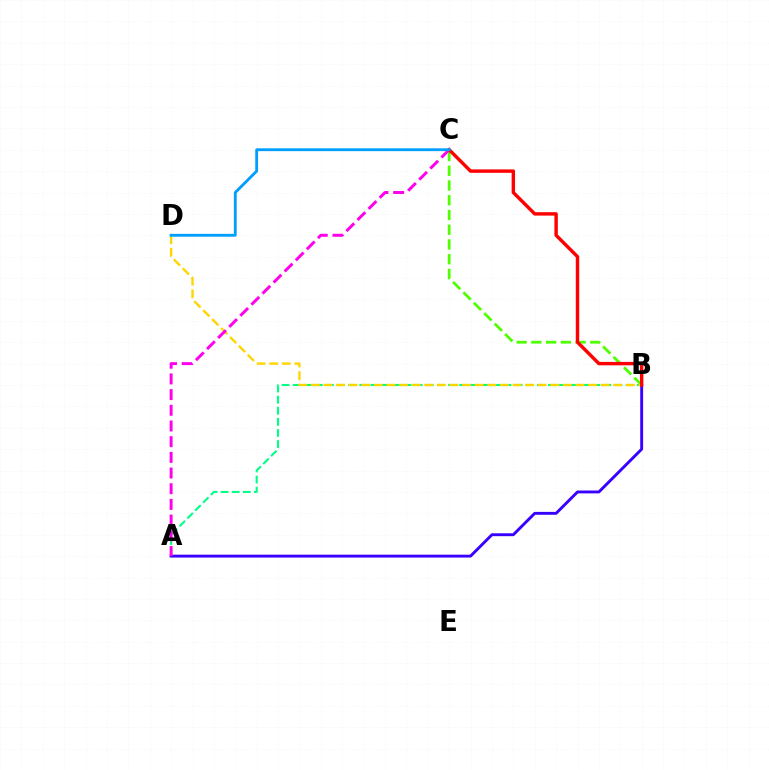{('B', 'C'): [{'color': '#4fff00', 'line_style': 'dashed', 'thickness': 2.0}, {'color': '#ff0000', 'line_style': 'solid', 'thickness': 2.46}], ('A', 'B'): [{'color': '#3700ff', 'line_style': 'solid', 'thickness': 2.07}, {'color': '#00ff86', 'line_style': 'dashed', 'thickness': 1.51}], ('B', 'D'): [{'color': '#ffd500', 'line_style': 'dashed', 'thickness': 1.71}], ('A', 'C'): [{'color': '#ff00ed', 'line_style': 'dashed', 'thickness': 2.13}], ('C', 'D'): [{'color': '#009eff', 'line_style': 'solid', 'thickness': 2.04}]}